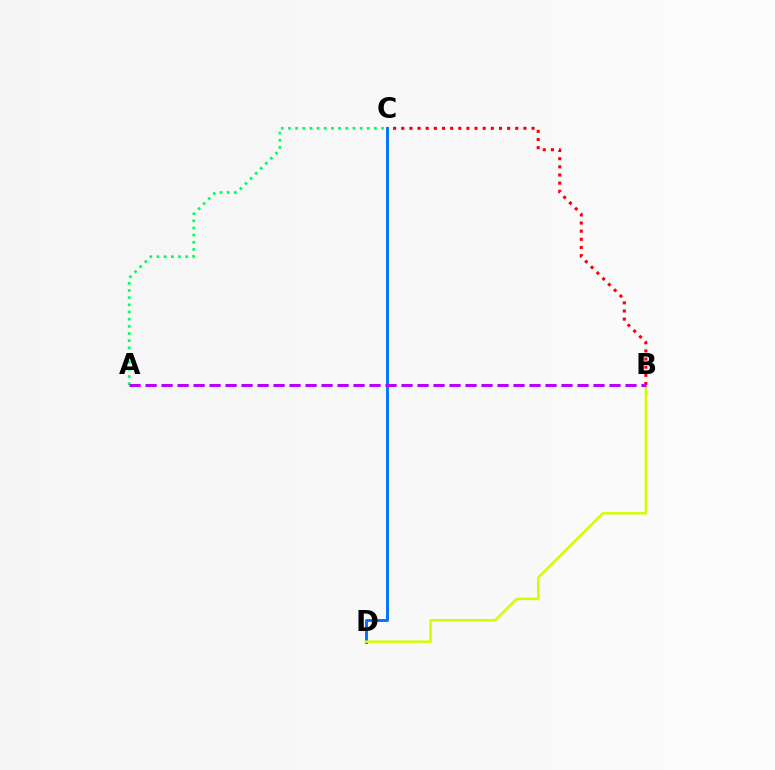{('A', 'C'): [{'color': '#00ff5c', 'line_style': 'dotted', 'thickness': 1.95}], ('C', 'D'): [{'color': '#0074ff', 'line_style': 'solid', 'thickness': 2.09}], ('B', 'D'): [{'color': '#d1ff00', 'line_style': 'solid', 'thickness': 1.78}], ('B', 'C'): [{'color': '#ff0000', 'line_style': 'dotted', 'thickness': 2.21}], ('A', 'B'): [{'color': '#b900ff', 'line_style': 'dashed', 'thickness': 2.17}]}